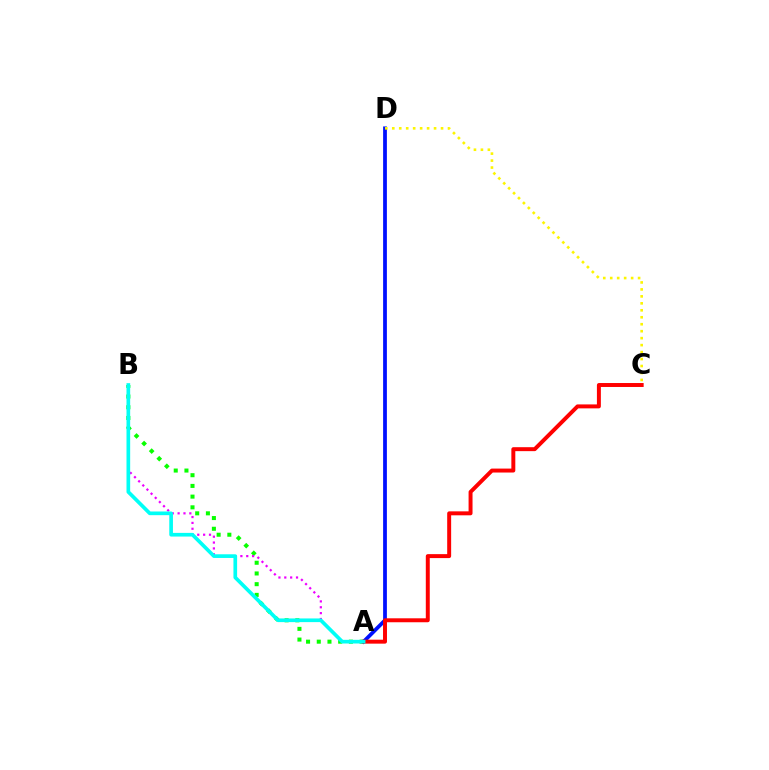{('A', 'B'): [{'color': '#08ff00', 'line_style': 'dotted', 'thickness': 2.91}, {'color': '#ee00ff', 'line_style': 'dotted', 'thickness': 1.59}, {'color': '#00fff6', 'line_style': 'solid', 'thickness': 2.65}], ('A', 'D'): [{'color': '#0010ff', 'line_style': 'solid', 'thickness': 2.71}], ('C', 'D'): [{'color': '#fcf500', 'line_style': 'dotted', 'thickness': 1.89}], ('A', 'C'): [{'color': '#ff0000', 'line_style': 'solid', 'thickness': 2.85}]}